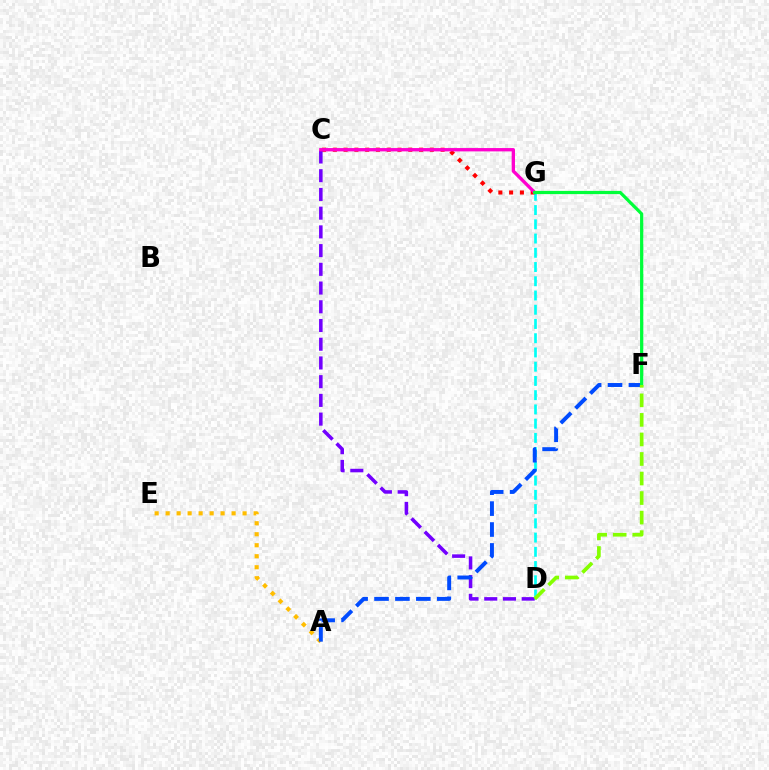{('C', 'G'): [{'color': '#ff0000', 'line_style': 'dotted', 'thickness': 2.93}, {'color': '#ff00cf', 'line_style': 'solid', 'thickness': 2.4}], ('A', 'E'): [{'color': '#ffbd00', 'line_style': 'dotted', 'thickness': 2.99}], ('D', 'G'): [{'color': '#00fff6', 'line_style': 'dashed', 'thickness': 1.93}], ('C', 'D'): [{'color': '#7200ff', 'line_style': 'dashed', 'thickness': 2.54}], ('A', 'F'): [{'color': '#004bff', 'line_style': 'dashed', 'thickness': 2.84}], ('F', 'G'): [{'color': '#00ff39', 'line_style': 'solid', 'thickness': 2.32}], ('D', 'F'): [{'color': '#84ff00', 'line_style': 'dashed', 'thickness': 2.65}]}